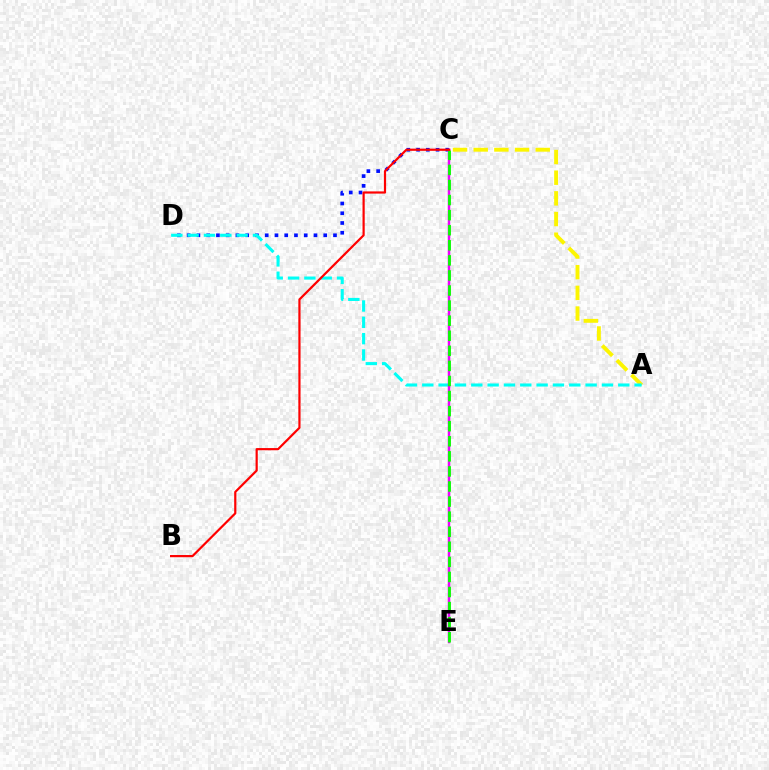{('A', 'C'): [{'color': '#fcf500', 'line_style': 'dashed', 'thickness': 2.81}], ('C', 'D'): [{'color': '#0010ff', 'line_style': 'dotted', 'thickness': 2.65}], ('A', 'D'): [{'color': '#00fff6', 'line_style': 'dashed', 'thickness': 2.22}], ('C', 'E'): [{'color': '#ee00ff', 'line_style': 'solid', 'thickness': 1.79}, {'color': '#08ff00', 'line_style': 'dashed', 'thickness': 2.05}], ('B', 'C'): [{'color': '#ff0000', 'line_style': 'solid', 'thickness': 1.58}]}